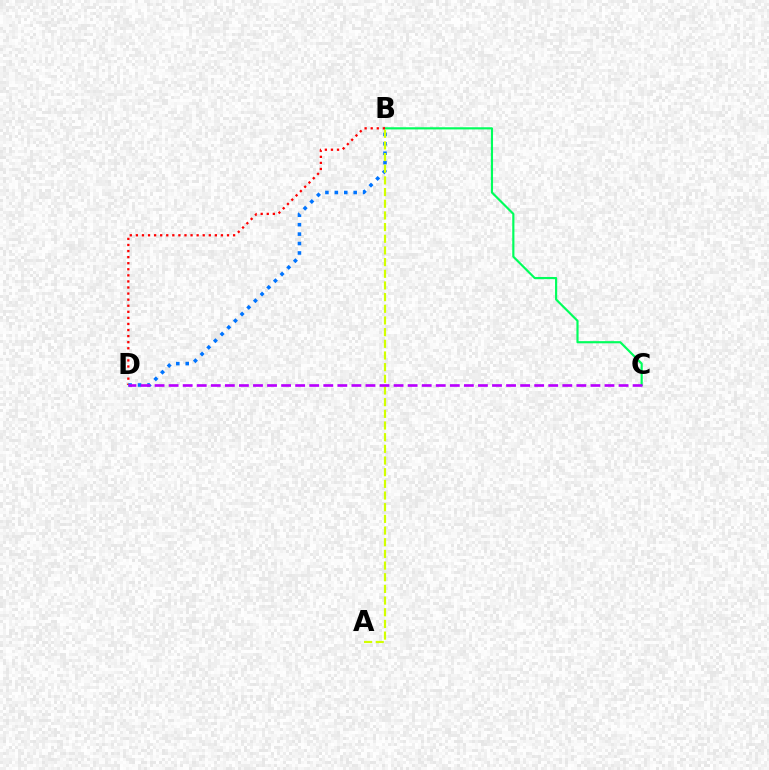{('B', 'C'): [{'color': '#00ff5c', 'line_style': 'solid', 'thickness': 1.56}], ('B', 'D'): [{'color': '#ff0000', 'line_style': 'dotted', 'thickness': 1.65}, {'color': '#0074ff', 'line_style': 'dotted', 'thickness': 2.56}], ('A', 'B'): [{'color': '#d1ff00', 'line_style': 'dashed', 'thickness': 1.59}], ('C', 'D'): [{'color': '#b900ff', 'line_style': 'dashed', 'thickness': 1.91}]}